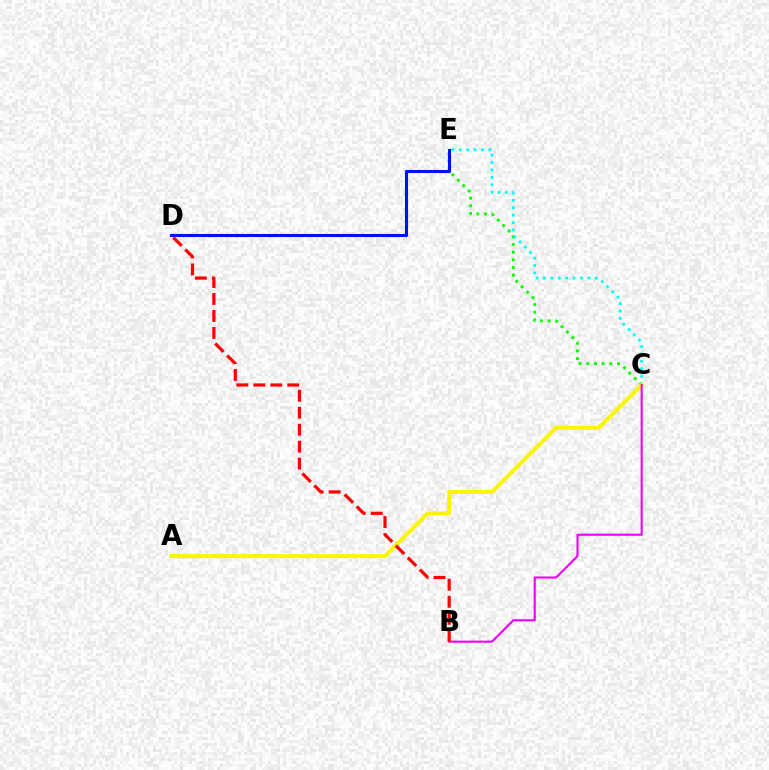{('C', 'E'): [{'color': '#08ff00', 'line_style': 'dotted', 'thickness': 2.08}, {'color': '#00fff6', 'line_style': 'dotted', 'thickness': 2.01}], ('D', 'E'): [{'color': '#0010ff', 'line_style': 'solid', 'thickness': 2.22}], ('A', 'C'): [{'color': '#fcf500', 'line_style': 'solid', 'thickness': 2.87}], ('B', 'C'): [{'color': '#ee00ff', 'line_style': 'solid', 'thickness': 1.51}], ('B', 'D'): [{'color': '#ff0000', 'line_style': 'dashed', 'thickness': 2.31}]}